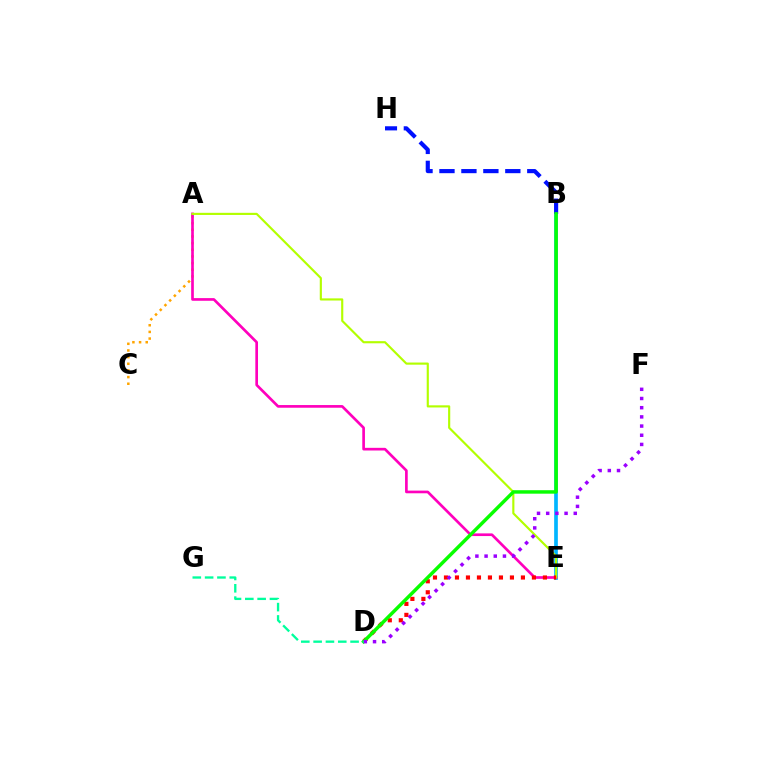{('B', 'E'): [{'color': '#00b5ff', 'line_style': 'solid', 'thickness': 2.66}], ('A', 'C'): [{'color': '#ffa500', 'line_style': 'dotted', 'thickness': 1.81}], ('A', 'E'): [{'color': '#ff00bd', 'line_style': 'solid', 'thickness': 1.92}, {'color': '#b3ff00', 'line_style': 'solid', 'thickness': 1.55}], ('D', 'E'): [{'color': '#ff0000', 'line_style': 'dotted', 'thickness': 2.99}], ('B', 'H'): [{'color': '#0010ff', 'line_style': 'dashed', 'thickness': 2.98}], ('B', 'D'): [{'color': '#08ff00', 'line_style': 'solid', 'thickness': 2.5}], ('D', 'F'): [{'color': '#9b00ff', 'line_style': 'dotted', 'thickness': 2.5}], ('D', 'G'): [{'color': '#00ff9d', 'line_style': 'dashed', 'thickness': 1.67}]}